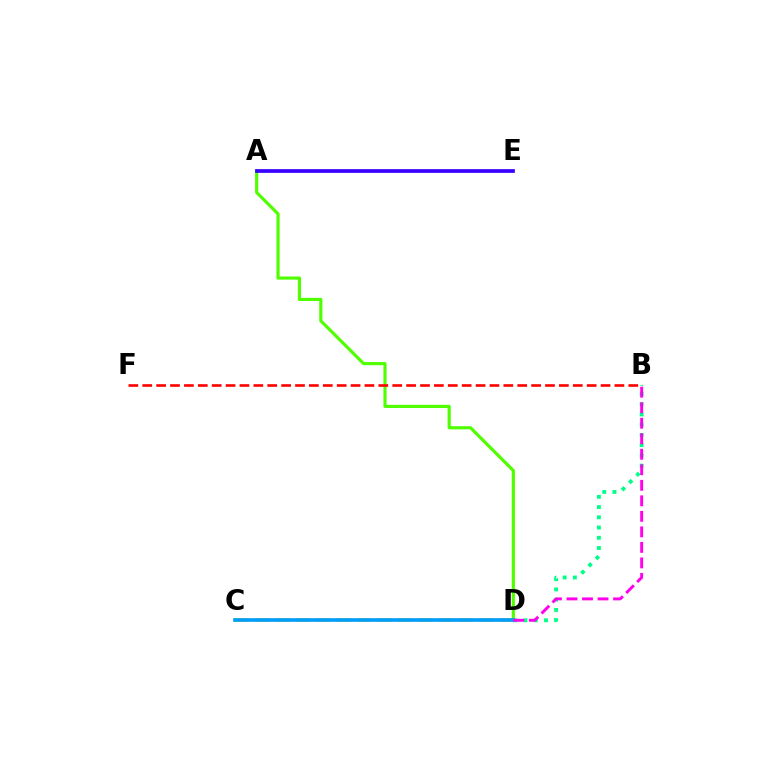{('B', 'D'): [{'color': '#00ff86', 'line_style': 'dotted', 'thickness': 2.78}, {'color': '#ff00ed', 'line_style': 'dashed', 'thickness': 2.11}], ('C', 'D'): [{'color': '#ffd500', 'line_style': 'dashed', 'thickness': 2.76}, {'color': '#009eff', 'line_style': 'solid', 'thickness': 2.62}], ('A', 'D'): [{'color': '#4fff00', 'line_style': 'solid', 'thickness': 2.27}], ('B', 'F'): [{'color': '#ff0000', 'line_style': 'dashed', 'thickness': 1.89}], ('A', 'E'): [{'color': '#3700ff', 'line_style': 'solid', 'thickness': 2.68}]}